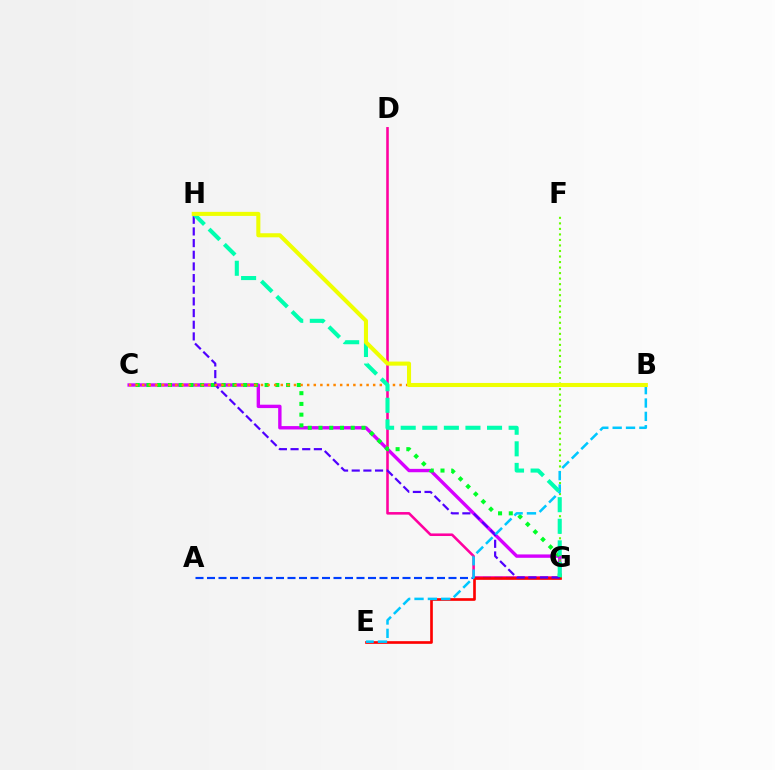{('C', 'G'): [{'color': '#d600ff', 'line_style': 'solid', 'thickness': 2.43}, {'color': '#00ff27', 'line_style': 'dotted', 'thickness': 2.92}], ('F', 'G'): [{'color': '#66ff00', 'line_style': 'dotted', 'thickness': 1.5}], ('D', 'G'): [{'color': '#ff00a0', 'line_style': 'solid', 'thickness': 1.85}], ('A', 'G'): [{'color': '#003fff', 'line_style': 'dashed', 'thickness': 1.56}], ('E', 'G'): [{'color': '#ff0000', 'line_style': 'solid', 'thickness': 1.92}], ('G', 'H'): [{'color': '#4f00ff', 'line_style': 'dashed', 'thickness': 1.58}, {'color': '#00ffaf', 'line_style': 'dashed', 'thickness': 2.93}], ('B', 'E'): [{'color': '#00c7ff', 'line_style': 'dashed', 'thickness': 1.81}], ('B', 'C'): [{'color': '#ff8800', 'line_style': 'dotted', 'thickness': 1.79}], ('B', 'H'): [{'color': '#eeff00', 'line_style': 'solid', 'thickness': 2.93}]}